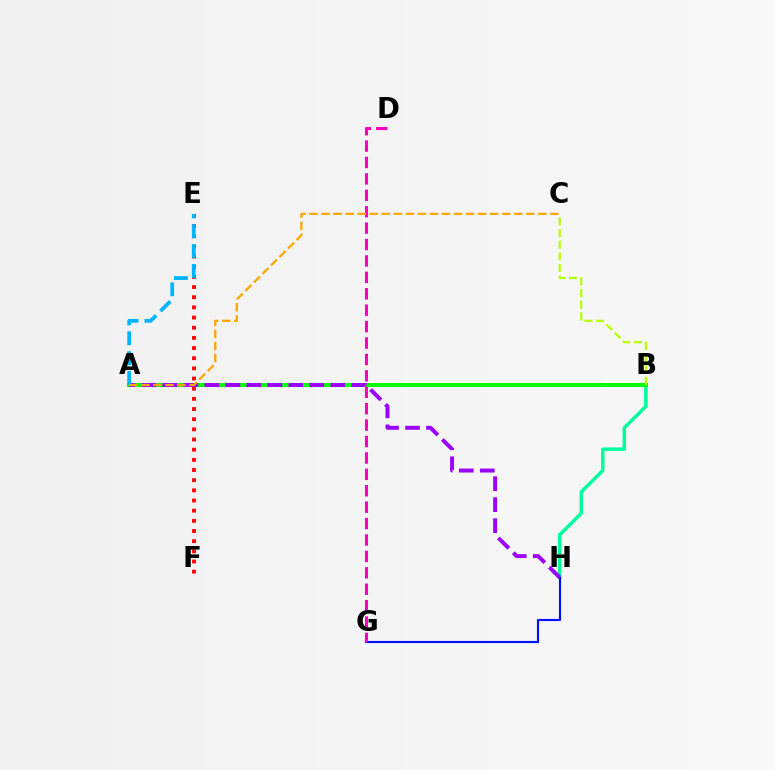{('E', 'F'): [{'color': '#ff0000', 'line_style': 'dotted', 'thickness': 2.76}], ('B', 'H'): [{'color': '#00ff9d', 'line_style': 'solid', 'thickness': 2.5}], ('A', 'B'): [{'color': '#08ff00', 'line_style': 'solid', 'thickness': 2.88}], ('B', 'C'): [{'color': '#b3ff00', 'line_style': 'dashed', 'thickness': 1.58}], ('G', 'H'): [{'color': '#0010ff', 'line_style': 'solid', 'thickness': 1.53}], ('A', 'H'): [{'color': '#9b00ff', 'line_style': 'dashed', 'thickness': 2.85}], ('D', 'G'): [{'color': '#ff00bd', 'line_style': 'dashed', 'thickness': 2.23}], ('A', 'E'): [{'color': '#00b5ff', 'line_style': 'dashed', 'thickness': 2.7}], ('A', 'C'): [{'color': '#ffa500', 'line_style': 'dashed', 'thickness': 1.64}]}